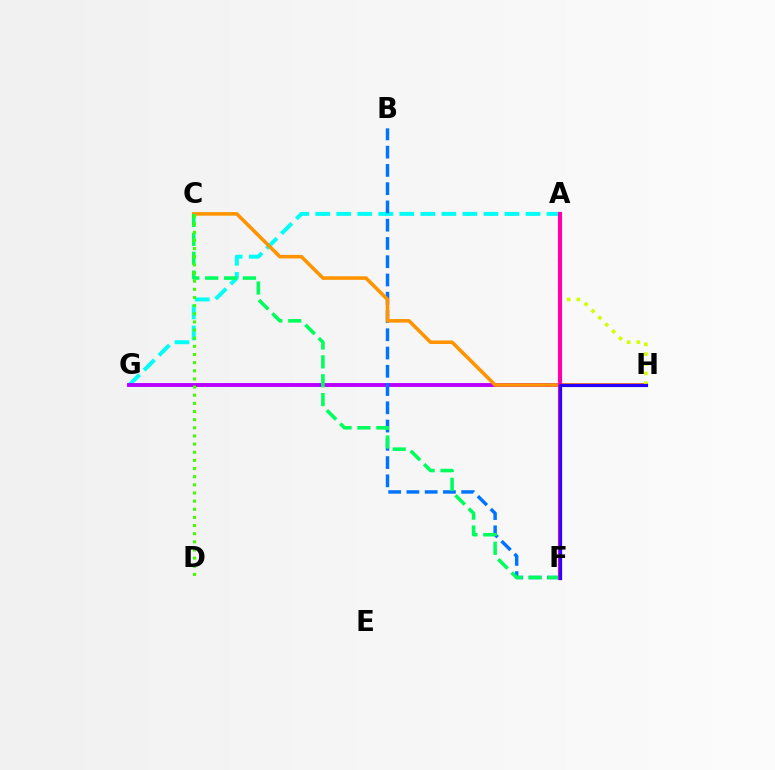{('A', 'G'): [{'color': '#00fff6', 'line_style': 'dashed', 'thickness': 2.86}], ('G', 'H'): [{'color': '#b900ff', 'line_style': 'solid', 'thickness': 2.8}], ('A', 'F'): [{'color': '#ff0000', 'line_style': 'solid', 'thickness': 1.84}, {'color': '#ff00ac', 'line_style': 'solid', 'thickness': 2.98}], ('B', 'F'): [{'color': '#0074ff', 'line_style': 'dashed', 'thickness': 2.48}], ('C', 'H'): [{'color': '#ff9400', 'line_style': 'solid', 'thickness': 2.57}], ('C', 'F'): [{'color': '#00ff5c', 'line_style': 'dashed', 'thickness': 2.56}], ('C', 'D'): [{'color': '#3dff00', 'line_style': 'dotted', 'thickness': 2.21}], ('A', 'H'): [{'color': '#d1ff00', 'line_style': 'dotted', 'thickness': 2.63}], ('F', 'H'): [{'color': '#2500ff', 'line_style': 'solid', 'thickness': 2.27}]}